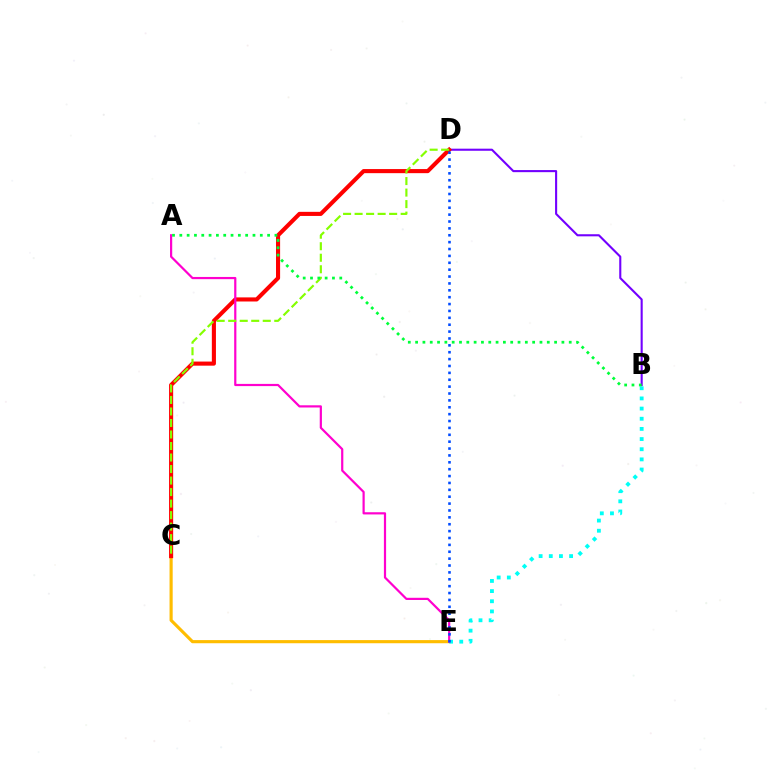{('C', 'E'): [{'color': '#ffbd00', 'line_style': 'solid', 'thickness': 2.26}], ('B', 'D'): [{'color': '#7200ff', 'line_style': 'solid', 'thickness': 1.51}], ('B', 'E'): [{'color': '#00fff6', 'line_style': 'dotted', 'thickness': 2.76}], ('C', 'D'): [{'color': '#ff0000', 'line_style': 'solid', 'thickness': 2.95}, {'color': '#84ff00', 'line_style': 'dashed', 'thickness': 1.56}], ('A', 'E'): [{'color': '#ff00cf', 'line_style': 'solid', 'thickness': 1.58}], ('D', 'E'): [{'color': '#004bff', 'line_style': 'dotted', 'thickness': 1.87}], ('A', 'B'): [{'color': '#00ff39', 'line_style': 'dotted', 'thickness': 1.99}]}